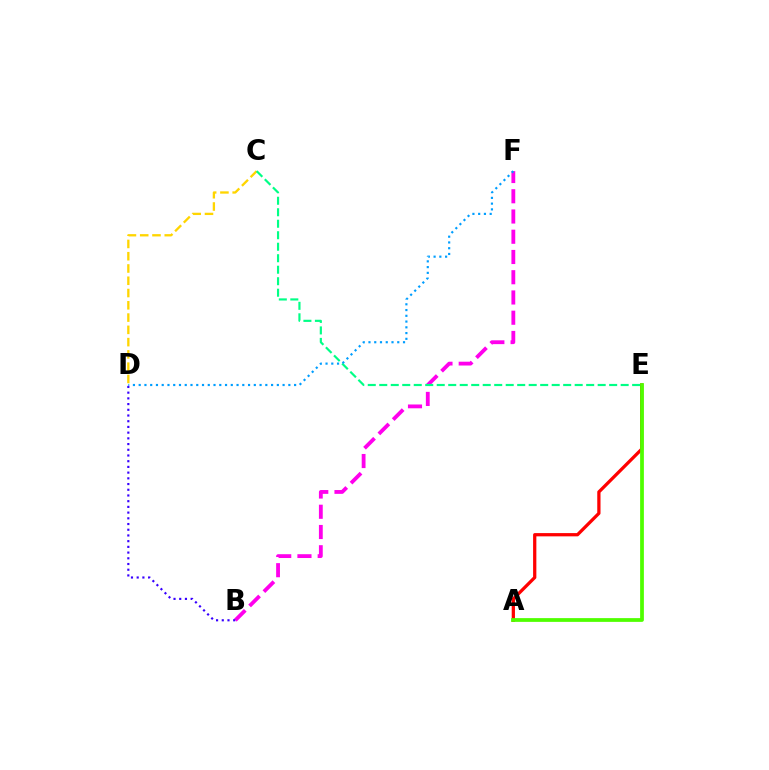{('C', 'D'): [{'color': '#ffd500', 'line_style': 'dashed', 'thickness': 1.67}], ('B', 'F'): [{'color': '#ff00ed', 'line_style': 'dashed', 'thickness': 2.75}], ('A', 'E'): [{'color': '#ff0000', 'line_style': 'solid', 'thickness': 2.34}, {'color': '#4fff00', 'line_style': 'solid', 'thickness': 2.7}], ('C', 'E'): [{'color': '#00ff86', 'line_style': 'dashed', 'thickness': 1.56}], ('D', 'F'): [{'color': '#009eff', 'line_style': 'dotted', 'thickness': 1.56}], ('B', 'D'): [{'color': '#3700ff', 'line_style': 'dotted', 'thickness': 1.55}]}